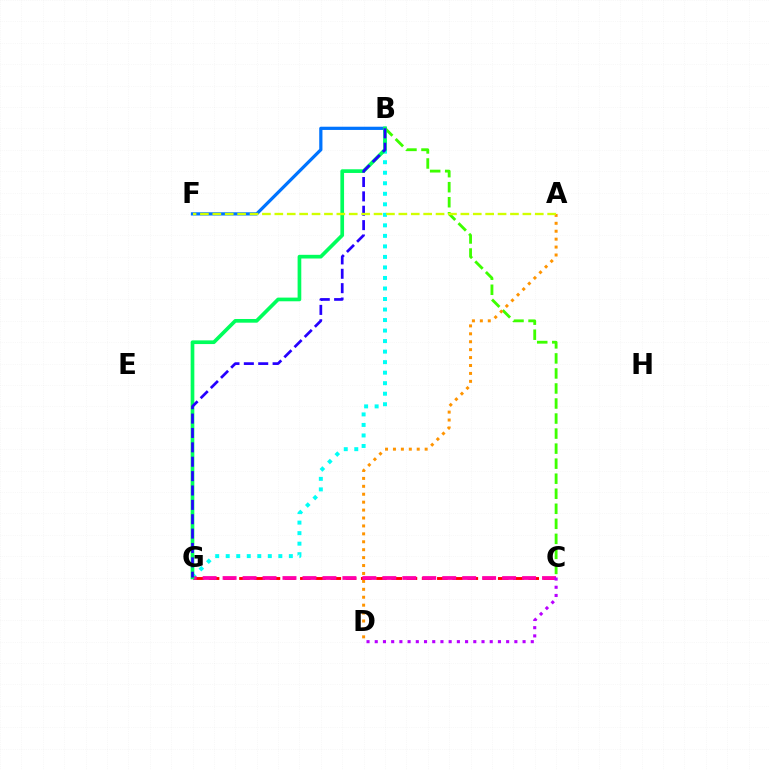{('C', 'G'): [{'color': '#ff0000', 'line_style': 'dashed', 'thickness': 2.07}, {'color': '#ff00ac', 'line_style': 'dashed', 'thickness': 2.71}], ('B', 'F'): [{'color': '#0074ff', 'line_style': 'solid', 'thickness': 2.32}], ('B', 'G'): [{'color': '#00fff6', 'line_style': 'dotted', 'thickness': 2.86}, {'color': '#00ff5c', 'line_style': 'solid', 'thickness': 2.65}, {'color': '#2500ff', 'line_style': 'dashed', 'thickness': 1.95}], ('B', 'C'): [{'color': '#3dff00', 'line_style': 'dashed', 'thickness': 2.04}], ('A', 'D'): [{'color': '#ff9400', 'line_style': 'dotted', 'thickness': 2.15}], ('C', 'D'): [{'color': '#b900ff', 'line_style': 'dotted', 'thickness': 2.23}], ('A', 'F'): [{'color': '#d1ff00', 'line_style': 'dashed', 'thickness': 1.68}]}